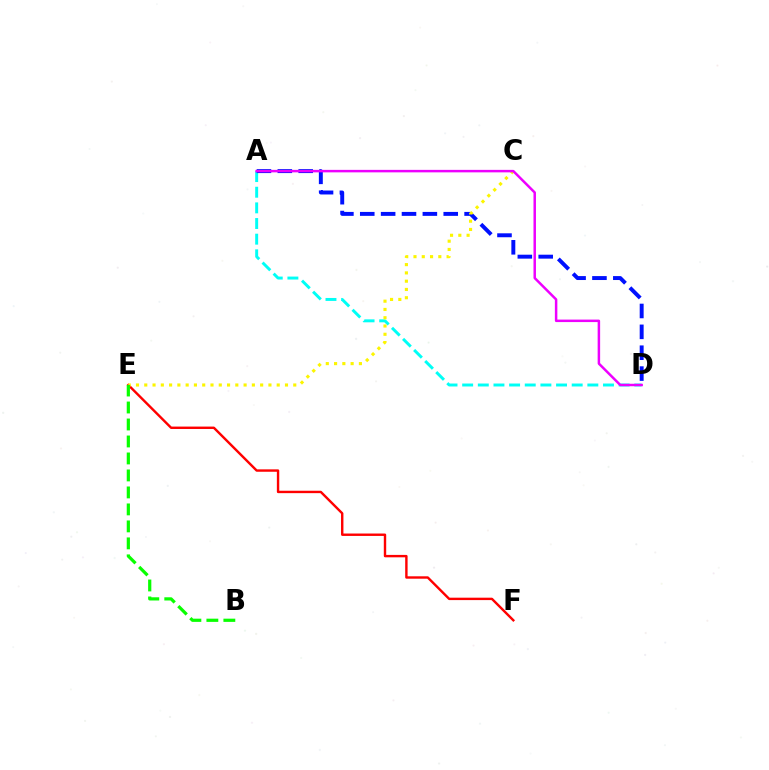{('E', 'F'): [{'color': '#ff0000', 'line_style': 'solid', 'thickness': 1.73}], ('A', 'D'): [{'color': '#00fff6', 'line_style': 'dashed', 'thickness': 2.13}, {'color': '#0010ff', 'line_style': 'dashed', 'thickness': 2.84}, {'color': '#ee00ff', 'line_style': 'solid', 'thickness': 1.79}], ('C', 'E'): [{'color': '#fcf500', 'line_style': 'dotted', 'thickness': 2.25}], ('B', 'E'): [{'color': '#08ff00', 'line_style': 'dashed', 'thickness': 2.31}]}